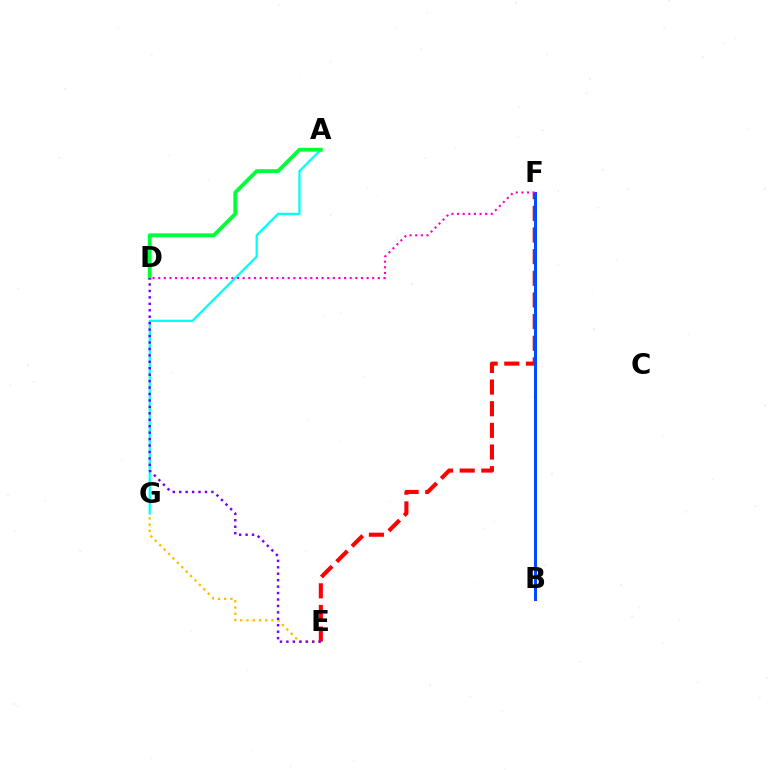{('B', 'F'): [{'color': '#84ff00', 'line_style': 'solid', 'thickness': 1.84}, {'color': '#004bff', 'line_style': 'solid', 'thickness': 2.19}], ('E', 'G'): [{'color': '#ffbd00', 'line_style': 'dotted', 'thickness': 1.69}], ('E', 'F'): [{'color': '#ff0000', 'line_style': 'dashed', 'thickness': 2.94}], ('A', 'G'): [{'color': '#00fff6', 'line_style': 'solid', 'thickness': 1.63}], ('A', 'D'): [{'color': '#00ff39', 'line_style': 'solid', 'thickness': 2.77}], ('D', 'E'): [{'color': '#7200ff', 'line_style': 'dotted', 'thickness': 1.75}], ('D', 'F'): [{'color': '#ff00cf', 'line_style': 'dotted', 'thickness': 1.53}]}